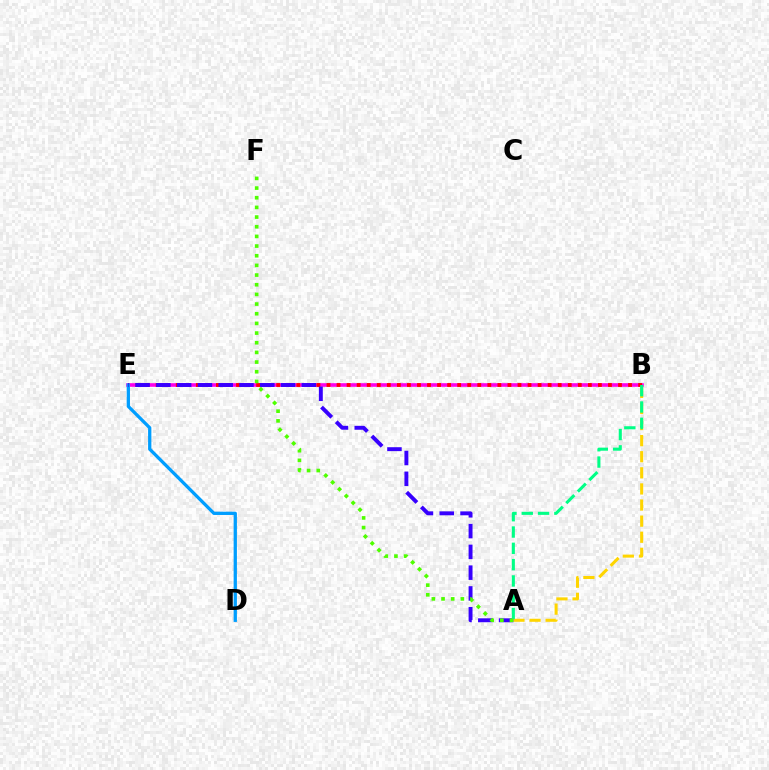{('B', 'E'): [{'color': '#ff00ed', 'line_style': 'solid', 'thickness': 2.61}, {'color': '#ff0000', 'line_style': 'dotted', 'thickness': 2.73}], ('A', 'B'): [{'color': '#ffd500', 'line_style': 'dashed', 'thickness': 2.19}, {'color': '#00ff86', 'line_style': 'dashed', 'thickness': 2.22}], ('D', 'E'): [{'color': '#009eff', 'line_style': 'solid', 'thickness': 2.36}], ('A', 'E'): [{'color': '#3700ff', 'line_style': 'dashed', 'thickness': 2.82}], ('A', 'F'): [{'color': '#4fff00', 'line_style': 'dotted', 'thickness': 2.63}]}